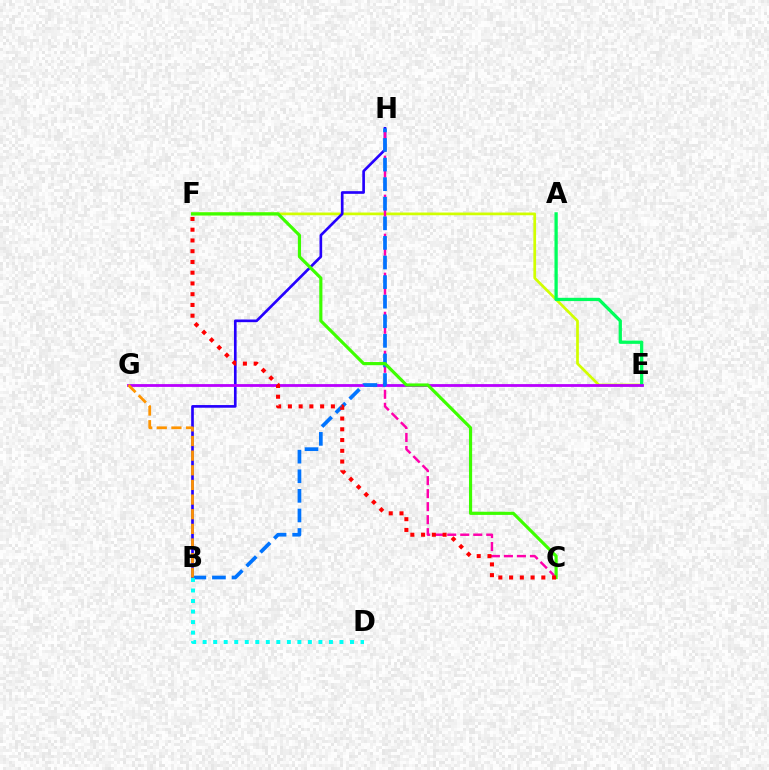{('E', 'F'): [{'color': '#d1ff00', 'line_style': 'solid', 'thickness': 1.96}], ('B', 'H'): [{'color': '#2500ff', 'line_style': 'solid', 'thickness': 1.92}, {'color': '#0074ff', 'line_style': 'dashed', 'thickness': 2.66}], ('A', 'E'): [{'color': '#00ff5c', 'line_style': 'solid', 'thickness': 2.36}], ('E', 'G'): [{'color': '#b900ff', 'line_style': 'solid', 'thickness': 2.01}], ('C', 'H'): [{'color': '#ff00ac', 'line_style': 'dashed', 'thickness': 1.77}], ('C', 'F'): [{'color': '#3dff00', 'line_style': 'solid', 'thickness': 2.27}, {'color': '#ff0000', 'line_style': 'dotted', 'thickness': 2.92}], ('B', 'D'): [{'color': '#00fff6', 'line_style': 'dotted', 'thickness': 2.86}], ('B', 'G'): [{'color': '#ff9400', 'line_style': 'dashed', 'thickness': 1.99}]}